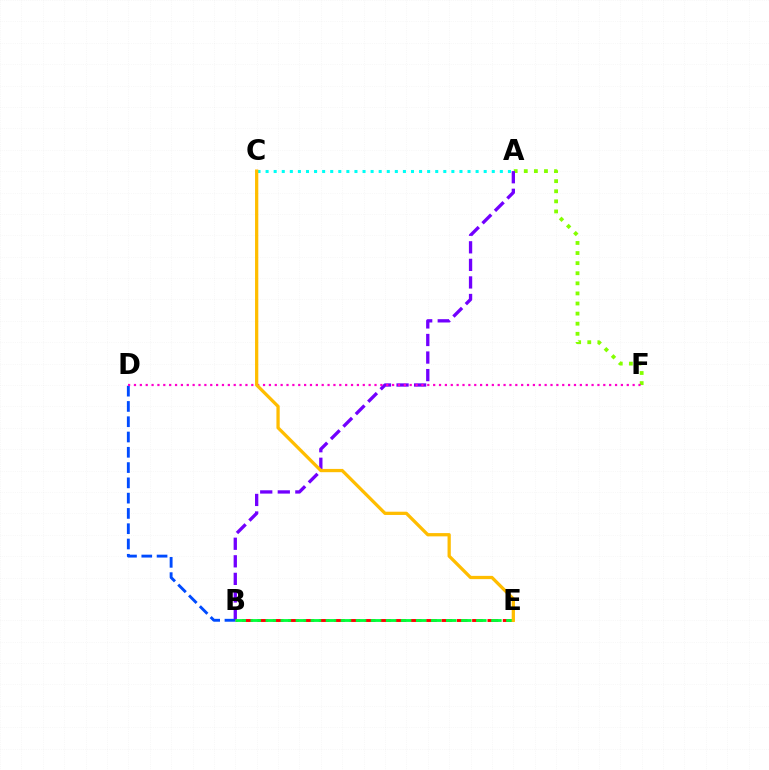{('A', 'F'): [{'color': '#84ff00', 'line_style': 'dotted', 'thickness': 2.74}], ('A', 'B'): [{'color': '#7200ff', 'line_style': 'dashed', 'thickness': 2.39}], ('B', 'E'): [{'color': '#ff0000', 'line_style': 'dashed', 'thickness': 2.08}, {'color': '#00ff39', 'line_style': 'dashed', 'thickness': 2.04}], ('A', 'C'): [{'color': '#00fff6', 'line_style': 'dotted', 'thickness': 2.19}], ('B', 'D'): [{'color': '#004bff', 'line_style': 'dashed', 'thickness': 2.08}], ('D', 'F'): [{'color': '#ff00cf', 'line_style': 'dotted', 'thickness': 1.59}], ('C', 'E'): [{'color': '#ffbd00', 'line_style': 'solid', 'thickness': 2.35}]}